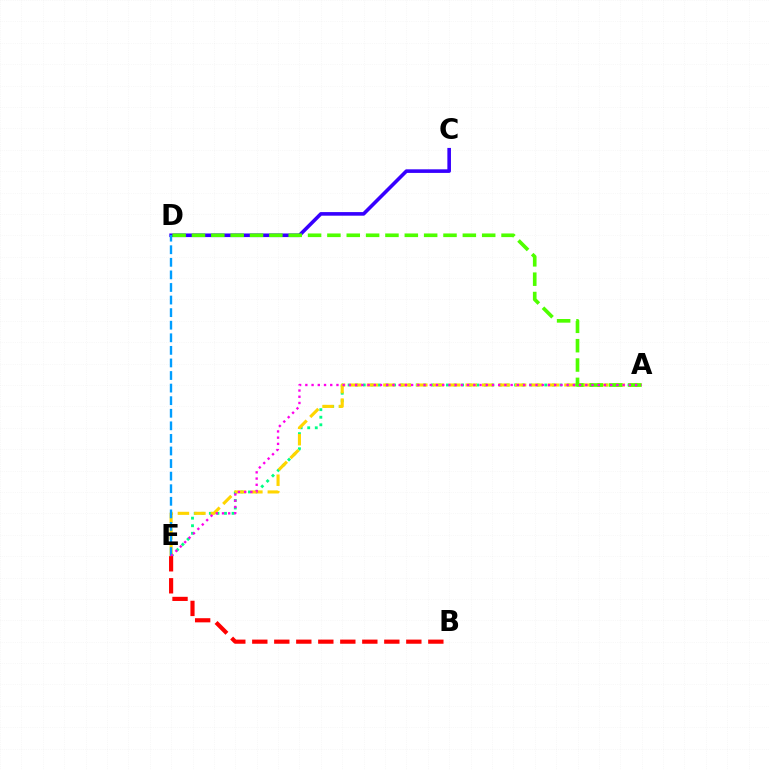{('A', 'E'): [{'color': '#00ff86', 'line_style': 'dotted', 'thickness': 2.06}, {'color': '#ffd500', 'line_style': 'dashed', 'thickness': 2.24}, {'color': '#ff00ed', 'line_style': 'dotted', 'thickness': 1.69}], ('C', 'D'): [{'color': '#3700ff', 'line_style': 'solid', 'thickness': 2.59}], ('D', 'E'): [{'color': '#009eff', 'line_style': 'dashed', 'thickness': 1.71}], ('A', 'D'): [{'color': '#4fff00', 'line_style': 'dashed', 'thickness': 2.63}], ('B', 'E'): [{'color': '#ff0000', 'line_style': 'dashed', 'thickness': 2.99}]}